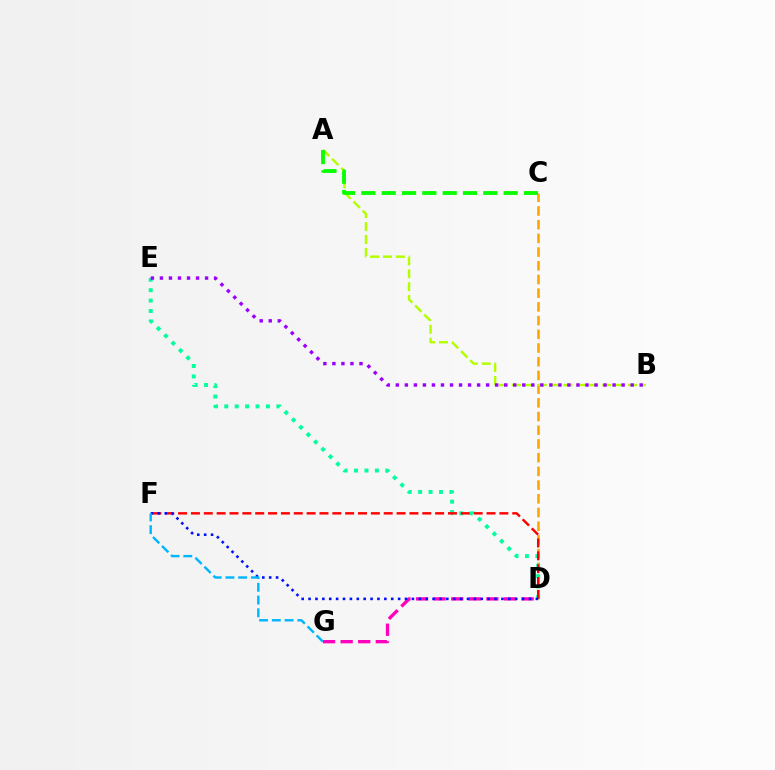{('C', 'D'): [{'color': '#ffa500', 'line_style': 'dashed', 'thickness': 1.86}], ('D', 'E'): [{'color': '#00ff9d', 'line_style': 'dotted', 'thickness': 2.83}], ('A', 'B'): [{'color': '#b3ff00', 'line_style': 'dashed', 'thickness': 1.75}], ('D', 'F'): [{'color': '#ff0000', 'line_style': 'dashed', 'thickness': 1.75}, {'color': '#0010ff', 'line_style': 'dotted', 'thickness': 1.87}], ('A', 'C'): [{'color': '#08ff00', 'line_style': 'dashed', 'thickness': 2.76}], ('B', 'E'): [{'color': '#9b00ff', 'line_style': 'dotted', 'thickness': 2.45}], ('D', 'G'): [{'color': '#ff00bd', 'line_style': 'dashed', 'thickness': 2.39}], ('F', 'G'): [{'color': '#00b5ff', 'line_style': 'dashed', 'thickness': 1.73}]}